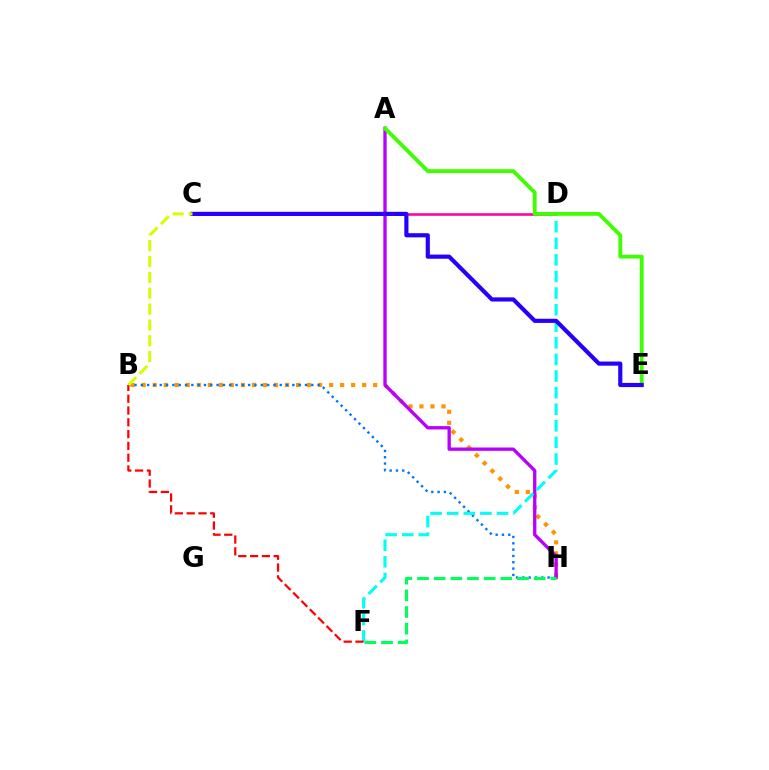{('B', 'H'): [{'color': '#ff9400', 'line_style': 'dotted', 'thickness': 3.0}, {'color': '#0074ff', 'line_style': 'dotted', 'thickness': 1.72}], ('C', 'D'): [{'color': '#ff00ac', 'line_style': 'solid', 'thickness': 1.86}], ('A', 'H'): [{'color': '#b900ff', 'line_style': 'solid', 'thickness': 2.4}], ('F', 'H'): [{'color': '#00ff5c', 'line_style': 'dashed', 'thickness': 2.26}], ('D', 'F'): [{'color': '#00fff6', 'line_style': 'dashed', 'thickness': 2.25}], ('A', 'E'): [{'color': '#3dff00', 'line_style': 'solid', 'thickness': 2.74}], ('C', 'E'): [{'color': '#2500ff', 'line_style': 'solid', 'thickness': 2.99}], ('B', 'F'): [{'color': '#ff0000', 'line_style': 'dashed', 'thickness': 1.6}], ('B', 'C'): [{'color': '#d1ff00', 'line_style': 'dashed', 'thickness': 2.15}]}